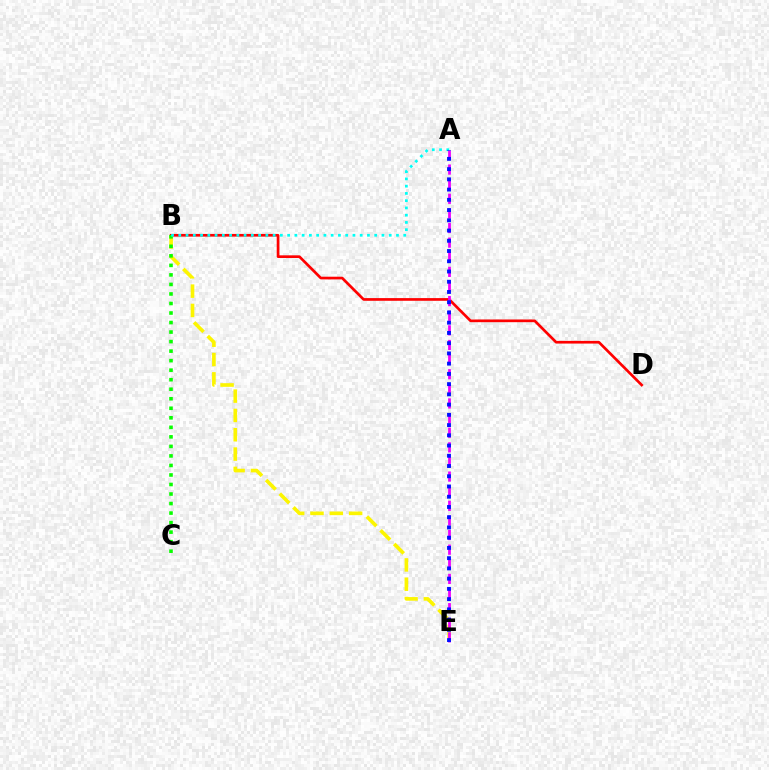{('B', 'D'): [{'color': '#ff0000', 'line_style': 'solid', 'thickness': 1.93}], ('B', 'E'): [{'color': '#fcf500', 'line_style': 'dashed', 'thickness': 2.62}], ('B', 'C'): [{'color': '#08ff00', 'line_style': 'dotted', 'thickness': 2.59}], ('A', 'B'): [{'color': '#00fff6', 'line_style': 'dotted', 'thickness': 1.97}], ('A', 'E'): [{'color': '#ee00ff', 'line_style': 'dashed', 'thickness': 1.99}, {'color': '#0010ff', 'line_style': 'dotted', 'thickness': 2.78}]}